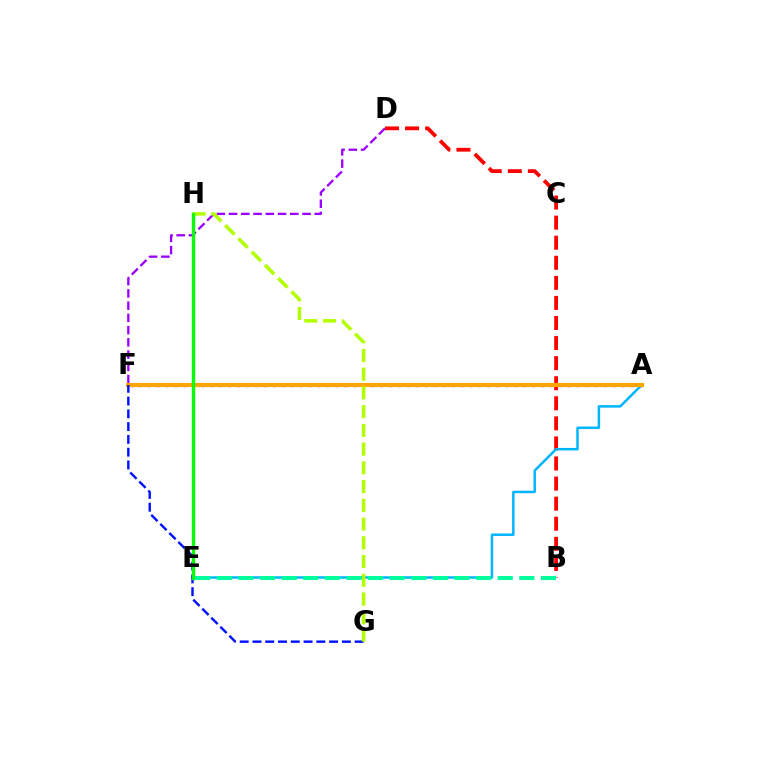{('A', 'F'): [{'color': '#ff00bd', 'line_style': 'dotted', 'thickness': 2.43}, {'color': '#ffa500', 'line_style': 'solid', 'thickness': 2.96}], ('D', 'F'): [{'color': '#9b00ff', 'line_style': 'dashed', 'thickness': 1.66}], ('B', 'D'): [{'color': '#ff0000', 'line_style': 'dashed', 'thickness': 2.73}], ('A', 'E'): [{'color': '#00b5ff', 'line_style': 'solid', 'thickness': 1.79}], ('F', 'G'): [{'color': '#0010ff', 'line_style': 'dashed', 'thickness': 1.74}], ('G', 'H'): [{'color': '#b3ff00', 'line_style': 'dashed', 'thickness': 2.54}], ('E', 'H'): [{'color': '#08ff00', 'line_style': 'solid', 'thickness': 2.4}], ('B', 'E'): [{'color': '#00ff9d', 'line_style': 'dashed', 'thickness': 2.94}]}